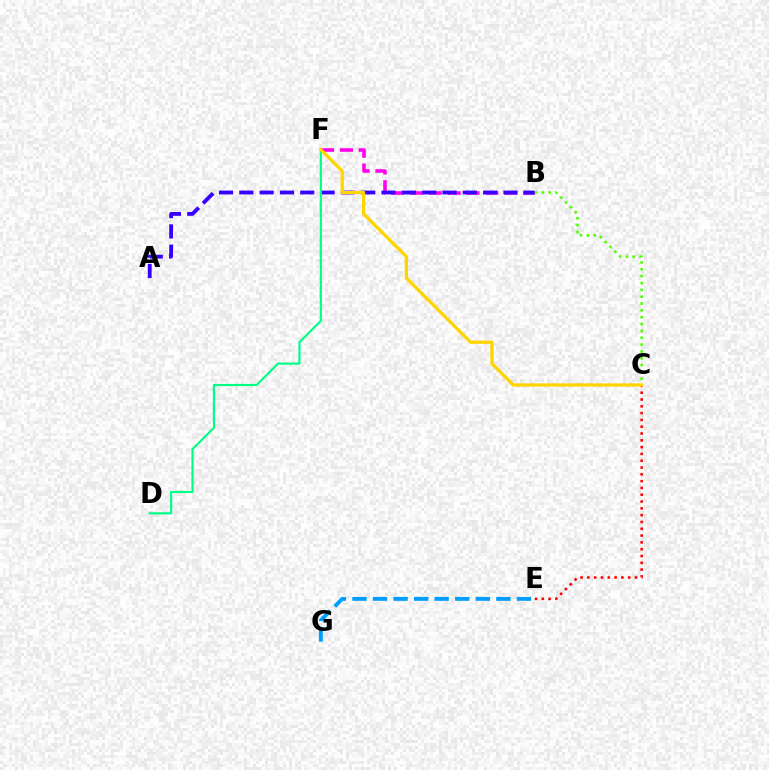{('C', 'E'): [{'color': '#ff0000', 'line_style': 'dotted', 'thickness': 1.85}], ('B', 'F'): [{'color': '#ff00ed', 'line_style': 'dashed', 'thickness': 2.56}], ('A', 'B'): [{'color': '#3700ff', 'line_style': 'dashed', 'thickness': 2.76}], ('E', 'G'): [{'color': '#009eff', 'line_style': 'dashed', 'thickness': 2.79}], ('D', 'F'): [{'color': '#00ff86', 'line_style': 'solid', 'thickness': 1.56}], ('B', 'C'): [{'color': '#4fff00', 'line_style': 'dotted', 'thickness': 1.86}], ('C', 'F'): [{'color': '#ffd500', 'line_style': 'solid', 'thickness': 2.36}]}